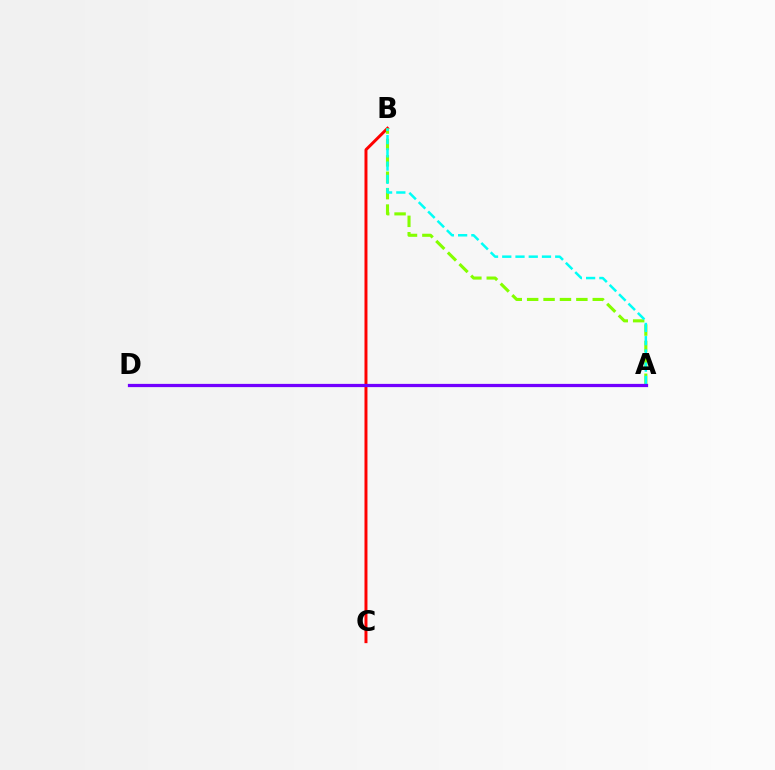{('B', 'C'): [{'color': '#ff0000', 'line_style': 'solid', 'thickness': 2.14}], ('A', 'B'): [{'color': '#84ff00', 'line_style': 'dashed', 'thickness': 2.23}, {'color': '#00fff6', 'line_style': 'dashed', 'thickness': 1.8}], ('A', 'D'): [{'color': '#7200ff', 'line_style': 'solid', 'thickness': 2.33}]}